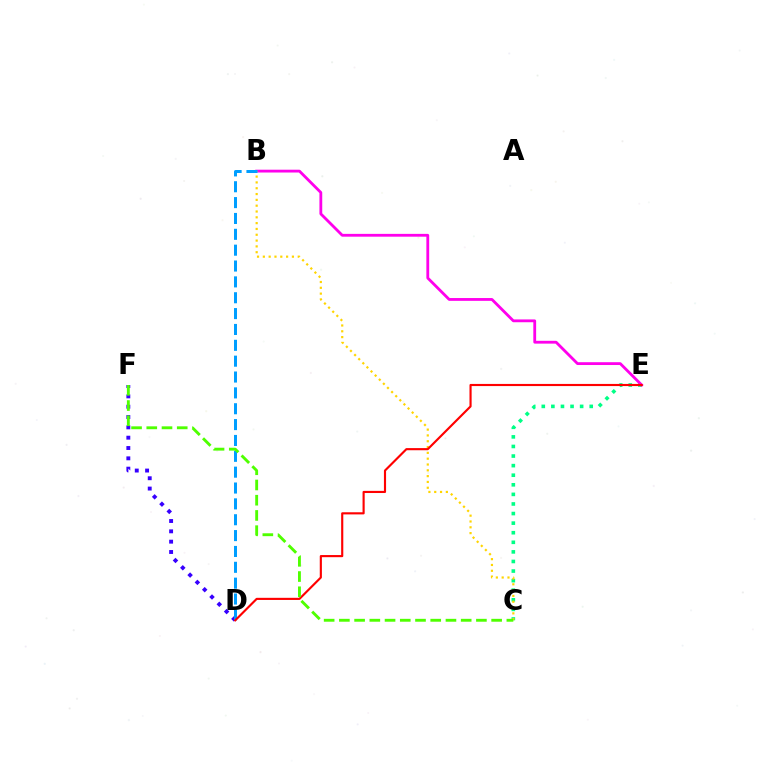{('C', 'E'): [{'color': '#00ff86', 'line_style': 'dotted', 'thickness': 2.6}], ('B', 'E'): [{'color': '#ff00ed', 'line_style': 'solid', 'thickness': 2.03}], ('D', 'F'): [{'color': '#3700ff', 'line_style': 'dotted', 'thickness': 2.81}], ('B', 'C'): [{'color': '#ffd500', 'line_style': 'dotted', 'thickness': 1.58}], ('B', 'D'): [{'color': '#009eff', 'line_style': 'dashed', 'thickness': 2.15}], ('D', 'E'): [{'color': '#ff0000', 'line_style': 'solid', 'thickness': 1.54}], ('C', 'F'): [{'color': '#4fff00', 'line_style': 'dashed', 'thickness': 2.07}]}